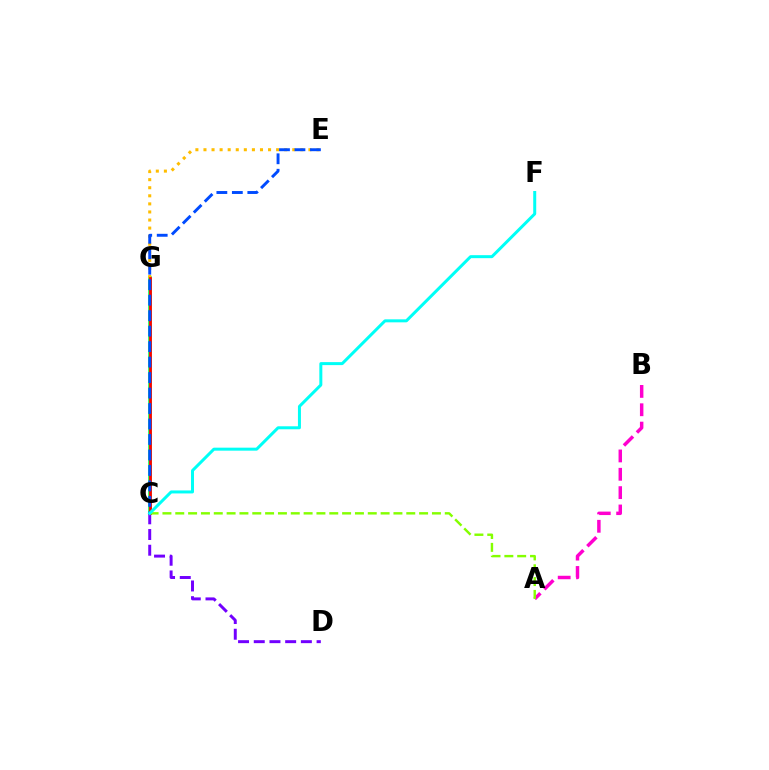{('C', 'G'): [{'color': '#00ff39', 'line_style': 'solid', 'thickness': 2.55}, {'color': '#ff0000', 'line_style': 'solid', 'thickness': 1.98}], ('E', 'G'): [{'color': '#ffbd00', 'line_style': 'dotted', 'thickness': 2.19}], ('C', 'D'): [{'color': '#7200ff', 'line_style': 'dashed', 'thickness': 2.13}], ('A', 'B'): [{'color': '#ff00cf', 'line_style': 'dashed', 'thickness': 2.49}], ('C', 'E'): [{'color': '#004bff', 'line_style': 'dashed', 'thickness': 2.1}], ('A', 'C'): [{'color': '#84ff00', 'line_style': 'dashed', 'thickness': 1.74}], ('C', 'F'): [{'color': '#00fff6', 'line_style': 'solid', 'thickness': 2.16}]}